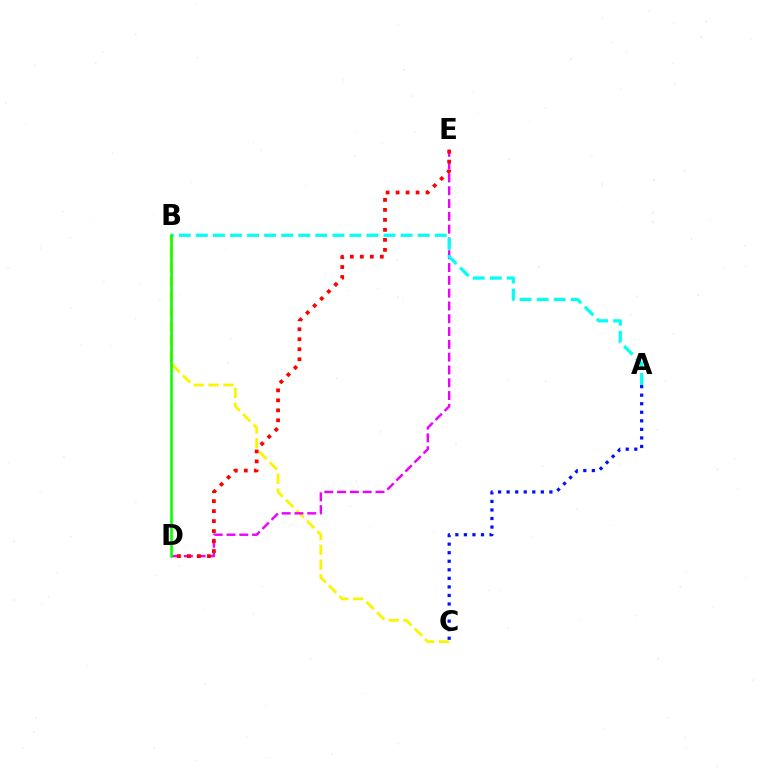{('B', 'C'): [{'color': '#fcf500', 'line_style': 'dashed', 'thickness': 2.01}], ('D', 'E'): [{'color': '#ee00ff', 'line_style': 'dashed', 'thickness': 1.74}, {'color': '#ff0000', 'line_style': 'dotted', 'thickness': 2.71}], ('A', 'B'): [{'color': '#00fff6', 'line_style': 'dashed', 'thickness': 2.32}], ('A', 'C'): [{'color': '#0010ff', 'line_style': 'dotted', 'thickness': 2.32}], ('B', 'D'): [{'color': '#08ff00', 'line_style': 'solid', 'thickness': 1.87}]}